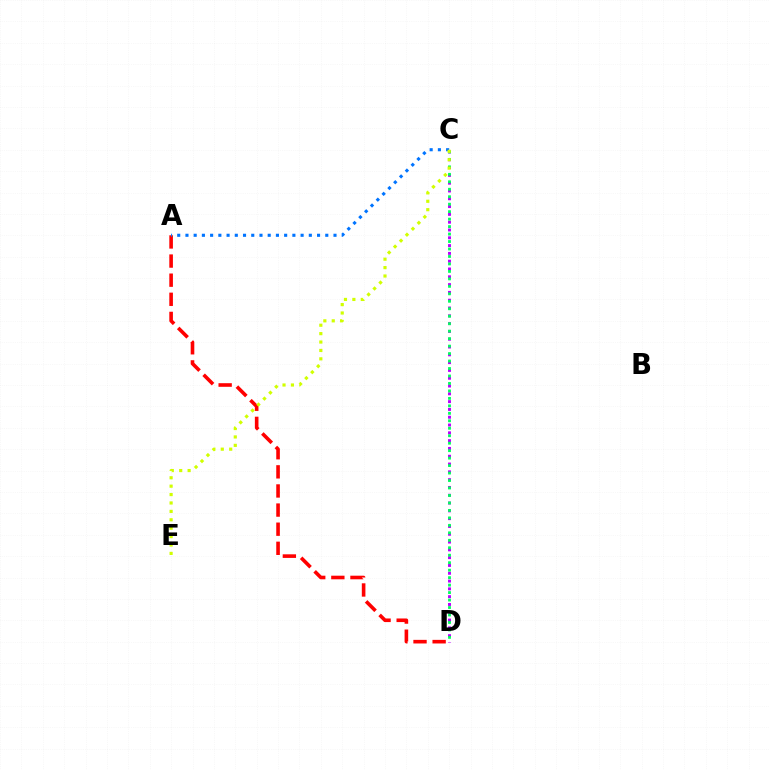{('A', 'D'): [{'color': '#ff0000', 'line_style': 'dashed', 'thickness': 2.6}], ('C', 'D'): [{'color': '#b900ff', 'line_style': 'dotted', 'thickness': 2.12}, {'color': '#00ff5c', 'line_style': 'dotted', 'thickness': 2.03}], ('A', 'C'): [{'color': '#0074ff', 'line_style': 'dotted', 'thickness': 2.23}], ('C', 'E'): [{'color': '#d1ff00', 'line_style': 'dotted', 'thickness': 2.28}]}